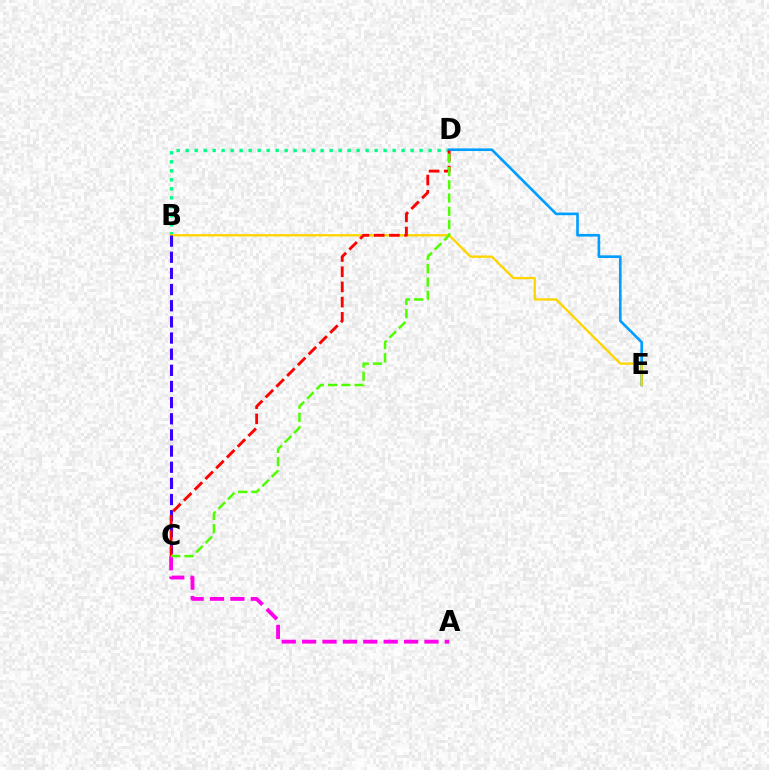{('B', 'D'): [{'color': '#00ff86', 'line_style': 'dotted', 'thickness': 2.44}], ('A', 'C'): [{'color': '#ff00ed', 'line_style': 'dashed', 'thickness': 2.77}], ('D', 'E'): [{'color': '#009eff', 'line_style': 'solid', 'thickness': 1.9}], ('B', 'E'): [{'color': '#ffd500', 'line_style': 'solid', 'thickness': 1.69}], ('B', 'C'): [{'color': '#3700ff', 'line_style': 'dashed', 'thickness': 2.19}], ('C', 'D'): [{'color': '#ff0000', 'line_style': 'dashed', 'thickness': 2.07}, {'color': '#4fff00', 'line_style': 'dashed', 'thickness': 1.8}]}